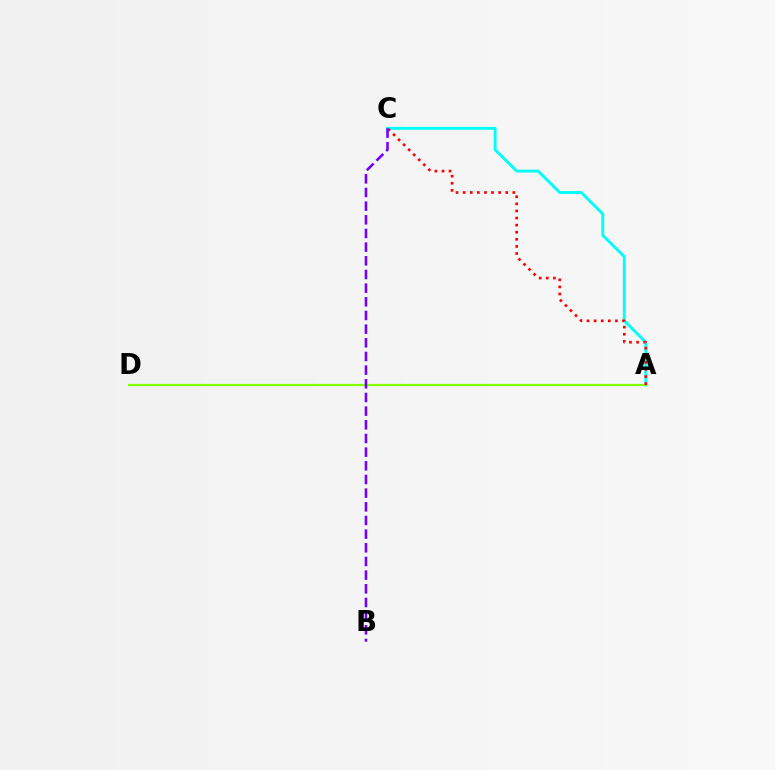{('A', 'C'): [{'color': '#00fff6', 'line_style': 'solid', 'thickness': 2.09}, {'color': '#ff0000', 'line_style': 'dotted', 'thickness': 1.93}], ('A', 'D'): [{'color': '#84ff00', 'line_style': 'solid', 'thickness': 1.59}], ('B', 'C'): [{'color': '#7200ff', 'line_style': 'dashed', 'thickness': 1.86}]}